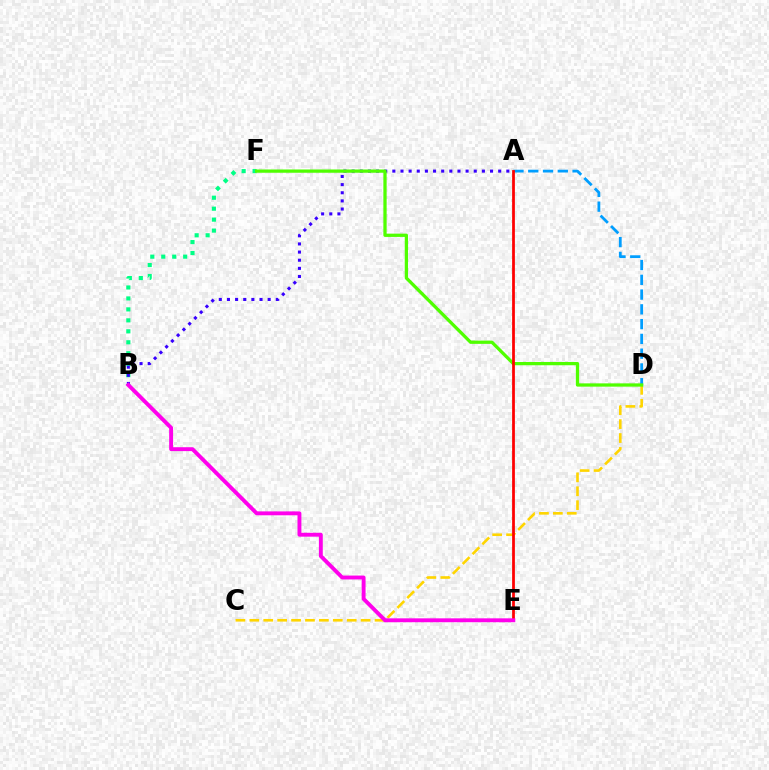{('B', 'F'): [{'color': '#00ff86', 'line_style': 'dotted', 'thickness': 2.98}], ('A', 'B'): [{'color': '#3700ff', 'line_style': 'dotted', 'thickness': 2.21}], ('A', 'D'): [{'color': '#009eff', 'line_style': 'dashed', 'thickness': 2.01}], ('C', 'D'): [{'color': '#ffd500', 'line_style': 'dashed', 'thickness': 1.89}], ('D', 'F'): [{'color': '#4fff00', 'line_style': 'solid', 'thickness': 2.36}], ('A', 'E'): [{'color': '#ff0000', 'line_style': 'solid', 'thickness': 1.99}], ('B', 'E'): [{'color': '#ff00ed', 'line_style': 'solid', 'thickness': 2.8}]}